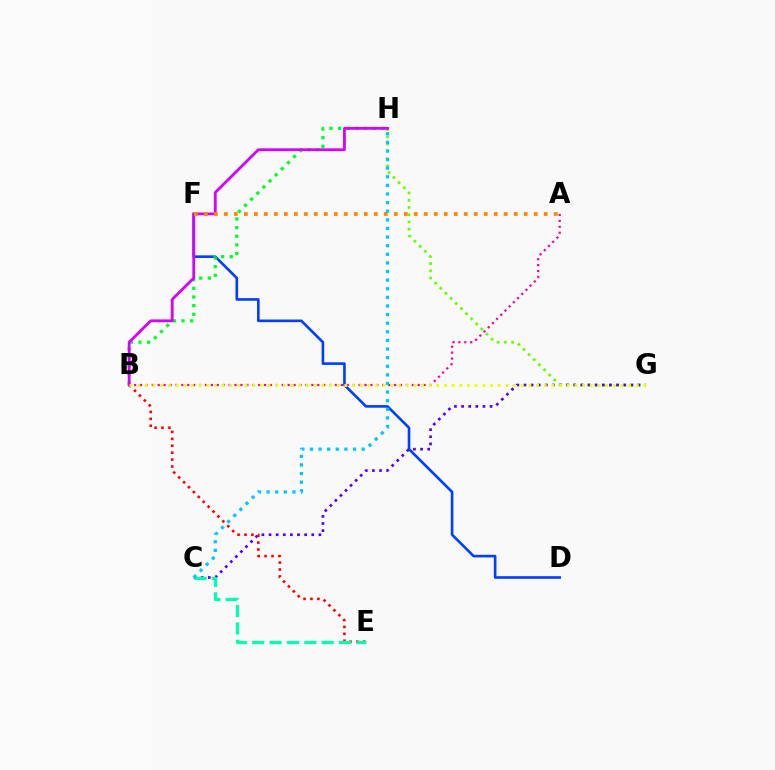{('G', 'H'): [{'color': '#66ff00', 'line_style': 'dotted', 'thickness': 1.96}], ('C', 'G'): [{'color': '#4f00ff', 'line_style': 'dotted', 'thickness': 1.93}], ('D', 'F'): [{'color': '#003fff', 'line_style': 'solid', 'thickness': 1.89}], ('B', 'E'): [{'color': '#ff0000', 'line_style': 'dotted', 'thickness': 1.88}], ('B', 'H'): [{'color': '#00ff27', 'line_style': 'dotted', 'thickness': 2.35}, {'color': '#d600ff', 'line_style': 'solid', 'thickness': 2.02}], ('A', 'B'): [{'color': '#ff00a0', 'line_style': 'dotted', 'thickness': 1.61}], ('C', 'E'): [{'color': '#00ffaf', 'line_style': 'dashed', 'thickness': 2.36}], ('B', 'G'): [{'color': '#eeff00', 'line_style': 'dotted', 'thickness': 2.08}], ('C', 'H'): [{'color': '#00c7ff', 'line_style': 'dotted', 'thickness': 2.34}], ('A', 'F'): [{'color': '#ff8800', 'line_style': 'dotted', 'thickness': 2.72}]}